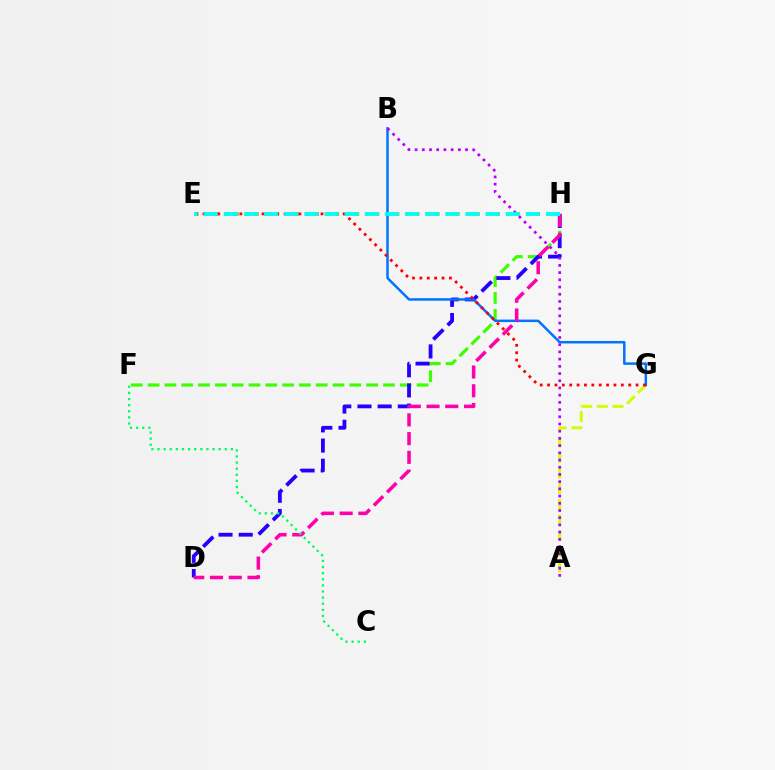{('E', 'H'): [{'color': '#ff9400', 'line_style': 'dotted', 'thickness': 2.73}, {'color': '#00fff6', 'line_style': 'dashed', 'thickness': 2.73}], ('A', 'G'): [{'color': '#d1ff00', 'line_style': 'dashed', 'thickness': 2.12}], ('F', 'H'): [{'color': '#3dff00', 'line_style': 'dashed', 'thickness': 2.28}], ('D', 'H'): [{'color': '#2500ff', 'line_style': 'dashed', 'thickness': 2.74}, {'color': '#ff00ac', 'line_style': 'dashed', 'thickness': 2.55}], ('B', 'G'): [{'color': '#0074ff', 'line_style': 'solid', 'thickness': 1.79}], ('A', 'B'): [{'color': '#b900ff', 'line_style': 'dotted', 'thickness': 1.96}], ('C', 'F'): [{'color': '#00ff5c', 'line_style': 'dotted', 'thickness': 1.66}], ('E', 'G'): [{'color': '#ff0000', 'line_style': 'dotted', 'thickness': 2.0}]}